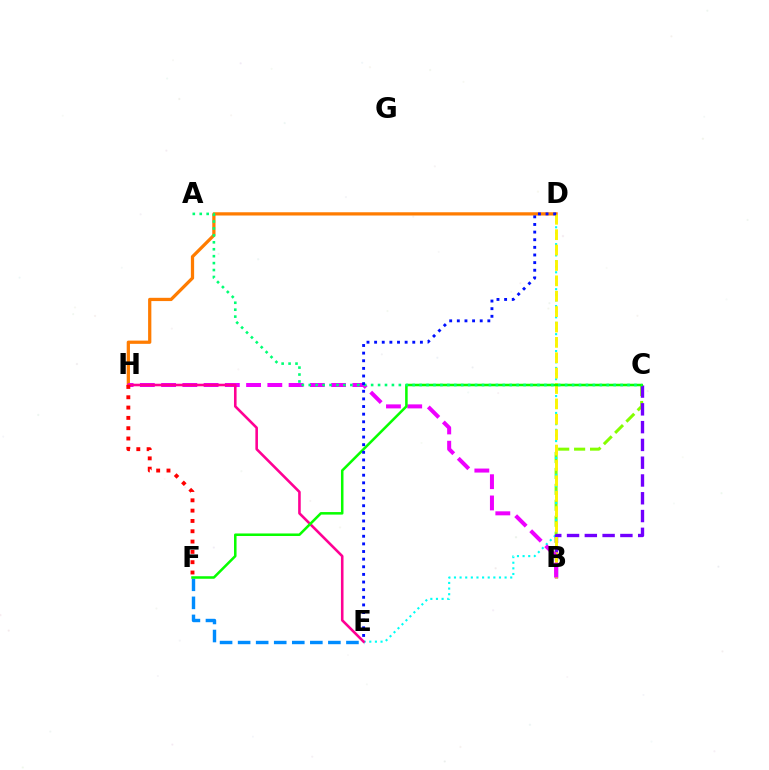{('B', 'C'): [{'color': '#84ff00', 'line_style': 'dashed', 'thickness': 2.16}, {'color': '#7200ff', 'line_style': 'dashed', 'thickness': 2.42}], ('E', 'F'): [{'color': '#008cff', 'line_style': 'dashed', 'thickness': 2.45}], ('D', 'E'): [{'color': '#00fff6', 'line_style': 'dotted', 'thickness': 1.53}, {'color': '#0010ff', 'line_style': 'dotted', 'thickness': 2.07}], ('D', 'H'): [{'color': '#ff7c00', 'line_style': 'solid', 'thickness': 2.34}], ('B', 'D'): [{'color': '#fcf500', 'line_style': 'dashed', 'thickness': 2.09}], ('B', 'H'): [{'color': '#ee00ff', 'line_style': 'dashed', 'thickness': 2.89}], ('E', 'H'): [{'color': '#ff0094', 'line_style': 'solid', 'thickness': 1.86}], ('C', 'F'): [{'color': '#08ff00', 'line_style': 'solid', 'thickness': 1.82}], ('A', 'C'): [{'color': '#00ff74', 'line_style': 'dotted', 'thickness': 1.88}], ('F', 'H'): [{'color': '#ff0000', 'line_style': 'dotted', 'thickness': 2.8}]}